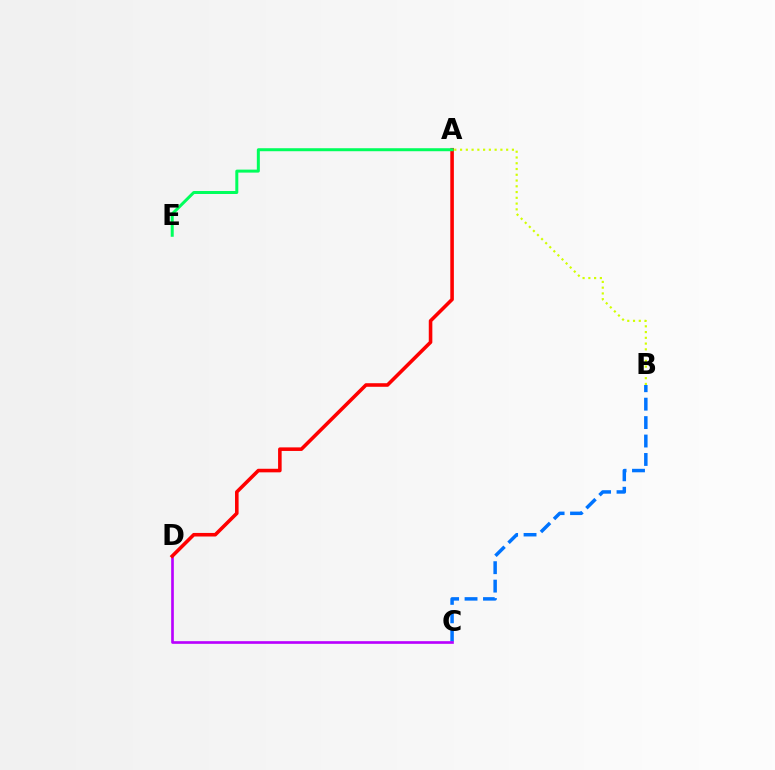{('B', 'C'): [{'color': '#0074ff', 'line_style': 'dashed', 'thickness': 2.5}], ('C', 'D'): [{'color': '#b900ff', 'line_style': 'solid', 'thickness': 1.91}], ('A', 'B'): [{'color': '#d1ff00', 'line_style': 'dotted', 'thickness': 1.57}], ('A', 'D'): [{'color': '#ff0000', 'line_style': 'solid', 'thickness': 2.57}], ('A', 'E'): [{'color': '#00ff5c', 'line_style': 'solid', 'thickness': 2.16}]}